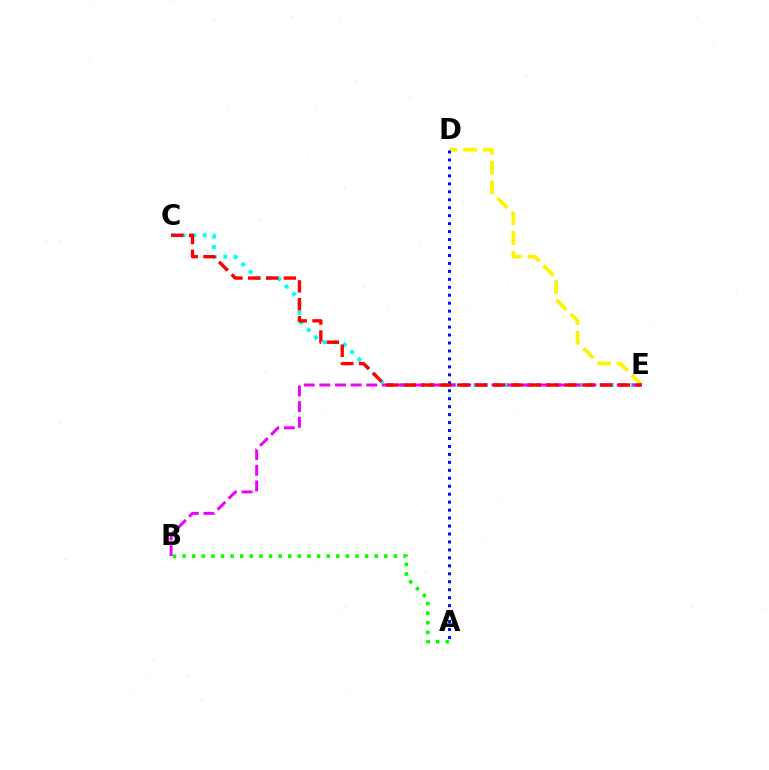{('D', 'E'): [{'color': '#fcf500', 'line_style': 'dashed', 'thickness': 2.69}], ('C', 'E'): [{'color': '#00fff6', 'line_style': 'dotted', 'thickness': 2.86}, {'color': '#ff0000', 'line_style': 'dashed', 'thickness': 2.43}], ('A', 'B'): [{'color': '#08ff00', 'line_style': 'dotted', 'thickness': 2.61}], ('B', 'E'): [{'color': '#ee00ff', 'line_style': 'dashed', 'thickness': 2.13}], ('A', 'D'): [{'color': '#0010ff', 'line_style': 'dotted', 'thickness': 2.16}]}